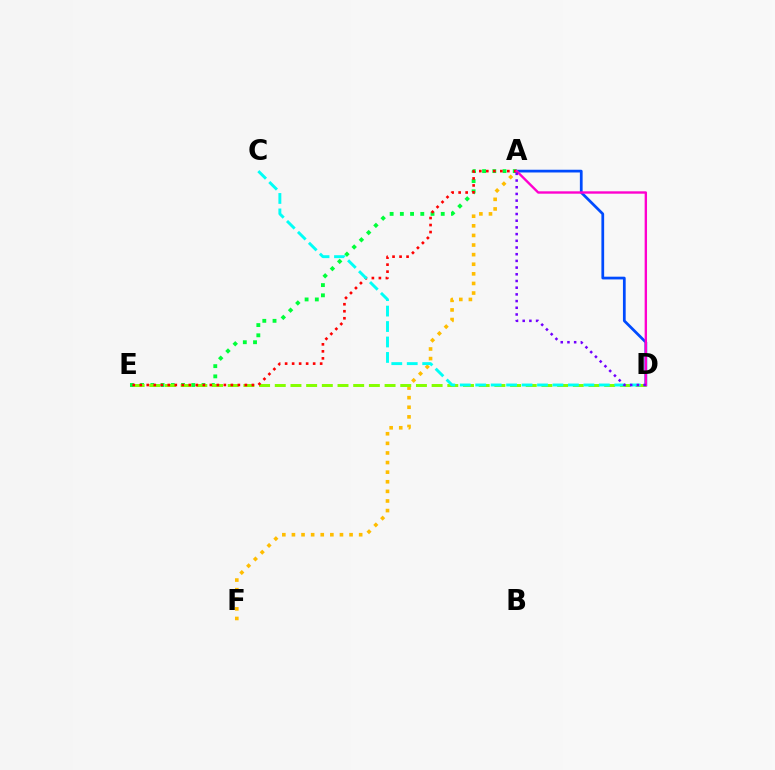{('A', 'D'): [{'color': '#004bff', 'line_style': 'solid', 'thickness': 1.97}, {'color': '#ff00cf', 'line_style': 'solid', 'thickness': 1.72}, {'color': '#7200ff', 'line_style': 'dotted', 'thickness': 1.82}], ('A', 'E'): [{'color': '#00ff39', 'line_style': 'dotted', 'thickness': 2.78}, {'color': '#ff0000', 'line_style': 'dotted', 'thickness': 1.9}], ('A', 'F'): [{'color': '#ffbd00', 'line_style': 'dotted', 'thickness': 2.61}], ('D', 'E'): [{'color': '#84ff00', 'line_style': 'dashed', 'thickness': 2.13}], ('C', 'D'): [{'color': '#00fff6', 'line_style': 'dashed', 'thickness': 2.1}]}